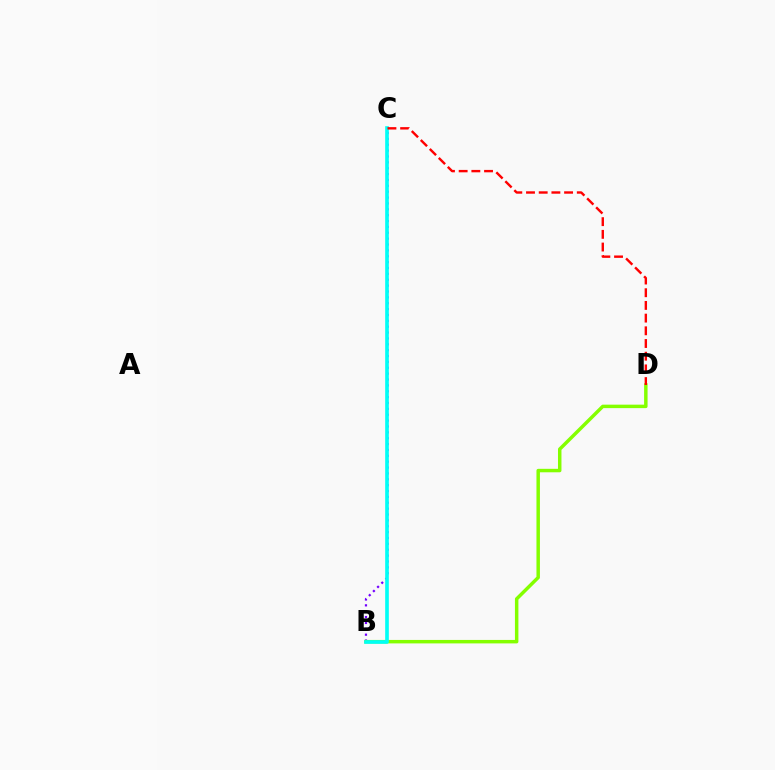{('B', 'C'): [{'color': '#7200ff', 'line_style': 'dotted', 'thickness': 1.59}, {'color': '#00fff6', 'line_style': 'solid', 'thickness': 2.62}], ('B', 'D'): [{'color': '#84ff00', 'line_style': 'solid', 'thickness': 2.5}], ('C', 'D'): [{'color': '#ff0000', 'line_style': 'dashed', 'thickness': 1.72}]}